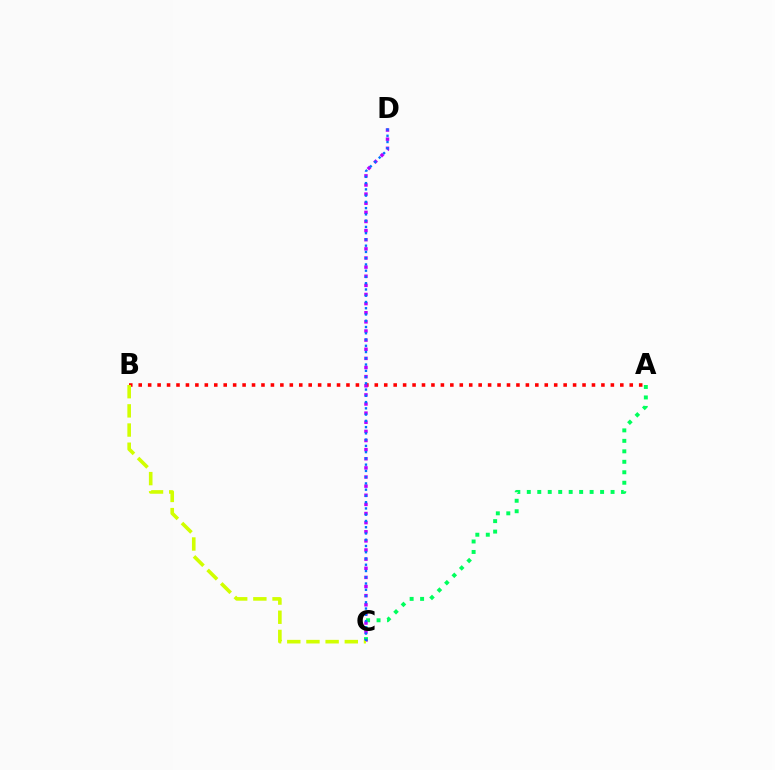{('A', 'B'): [{'color': '#ff0000', 'line_style': 'dotted', 'thickness': 2.57}], ('A', 'C'): [{'color': '#00ff5c', 'line_style': 'dotted', 'thickness': 2.85}], ('C', 'D'): [{'color': '#b900ff', 'line_style': 'dotted', 'thickness': 2.48}, {'color': '#0074ff', 'line_style': 'dotted', 'thickness': 1.7}], ('B', 'C'): [{'color': '#d1ff00', 'line_style': 'dashed', 'thickness': 2.6}]}